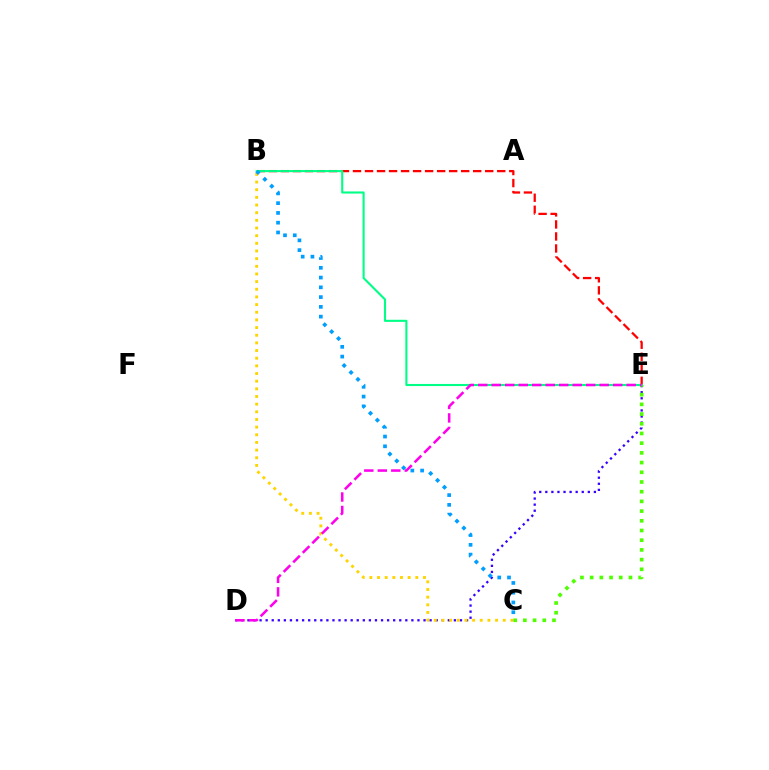{('D', 'E'): [{'color': '#3700ff', 'line_style': 'dotted', 'thickness': 1.65}, {'color': '#ff00ed', 'line_style': 'dashed', 'thickness': 1.83}], ('C', 'E'): [{'color': '#4fff00', 'line_style': 'dotted', 'thickness': 2.64}], ('B', 'E'): [{'color': '#ff0000', 'line_style': 'dashed', 'thickness': 1.63}, {'color': '#00ff86', 'line_style': 'solid', 'thickness': 1.52}], ('B', 'C'): [{'color': '#ffd500', 'line_style': 'dotted', 'thickness': 2.08}, {'color': '#009eff', 'line_style': 'dotted', 'thickness': 2.65}]}